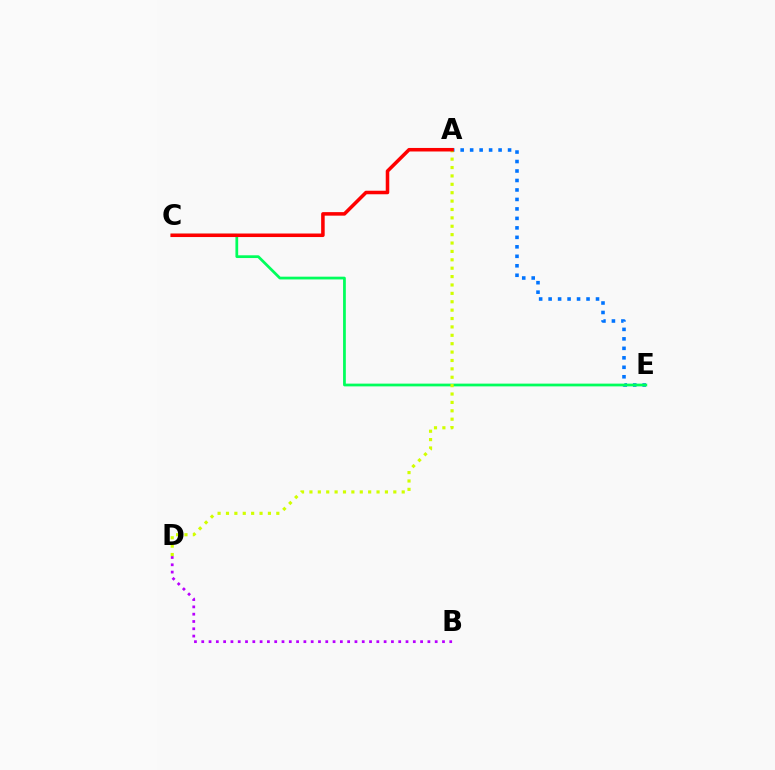{('A', 'E'): [{'color': '#0074ff', 'line_style': 'dotted', 'thickness': 2.58}], ('B', 'D'): [{'color': '#b900ff', 'line_style': 'dotted', 'thickness': 1.98}], ('C', 'E'): [{'color': '#00ff5c', 'line_style': 'solid', 'thickness': 1.98}], ('A', 'D'): [{'color': '#d1ff00', 'line_style': 'dotted', 'thickness': 2.28}], ('A', 'C'): [{'color': '#ff0000', 'line_style': 'solid', 'thickness': 2.54}]}